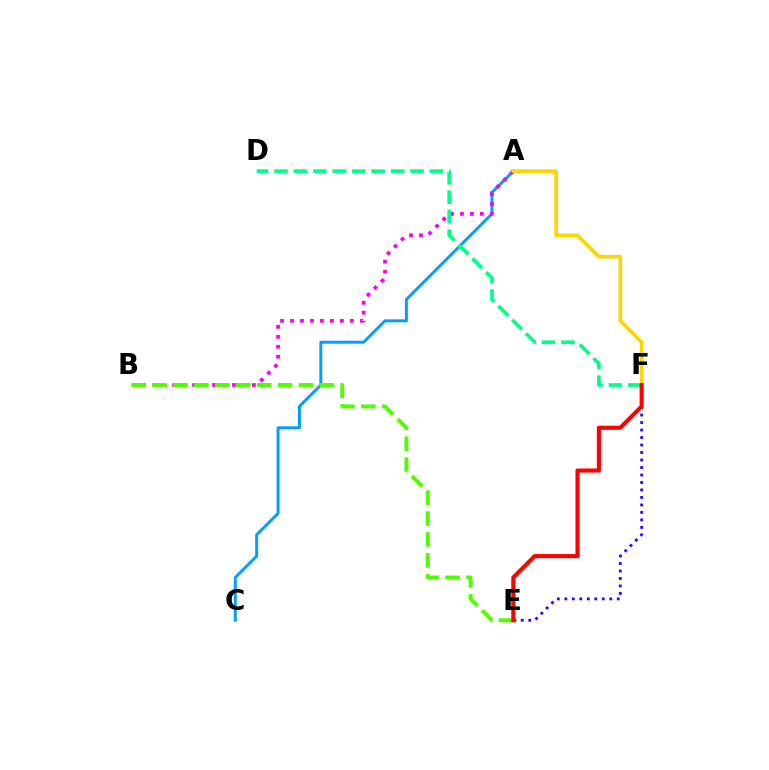{('A', 'C'): [{'color': '#009eff', 'line_style': 'solid', 'thickness': 2.13}], ('E', 'F'): [{'color': '#3700ff', 'line_style': 'dotted', 'thickness': 2.03}, {'color': '#ff0000', 'line_style': 'solid', 'thickness': 2.97}], ('A', 'B'): [{'color': '#ff00ed', 'line_style': 'dotted', 'thickness': 2.71}], ('B', 'E'): [{'color': '#4fff00', 'line_style': 'dashed', 'thickness': 2.84}], ('A', 'F'): [{'color': '#ffd500', 'line_style': 'solid', 'thickness': 2.62}], ('D', 'F'): [{'color': '#00ff86', 'line_style': 'dashed', 'thickness': 2.64}]}